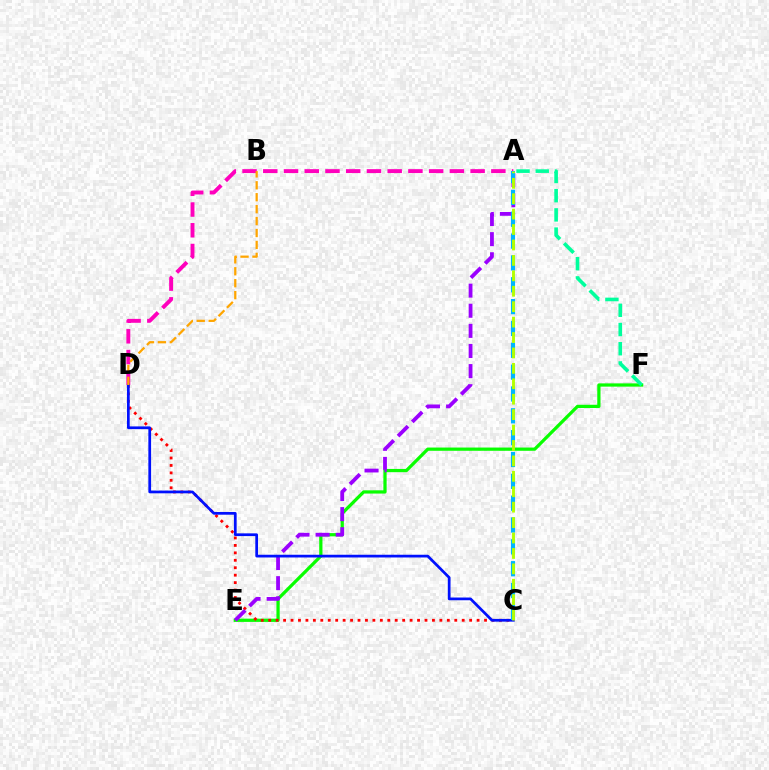{('A', 'D'): [{'color': '#ff00bd', 'line_style': 'dashed', 'thickness': 2.82}], ('E', 'F'): [{'color': '#08ff00', 'line_style': 'solid', 'thickness': 2.33}], ('C', 'D'): [{'color': '#ff0000', 'line_style': 'dotted', 'thickness': 2.02}, {'color': '#0010ff', 'line_style': 'solid', 'thickness': 1.97}], ('A', 'F'): [{'color': '#00ff9d', 'line_style': 'dashed', 'thickness': 2.61}], ('A', 'E'): [{'color': '#9b00ff', 'line_style': 'dashed', 'thickness': 2.73}], ('B', 'D'): [{'color': '#ffa500', 'line_style': 'dashed', 'thickness': 1.62}], ('A', 'C'): [{'color': '#00b5ff', 'line_style': 'dashed', 'thickness': 2.97}, {'color': '#b3ff00', 'line_style': 'dashed', 'thickness': 2.1}]}